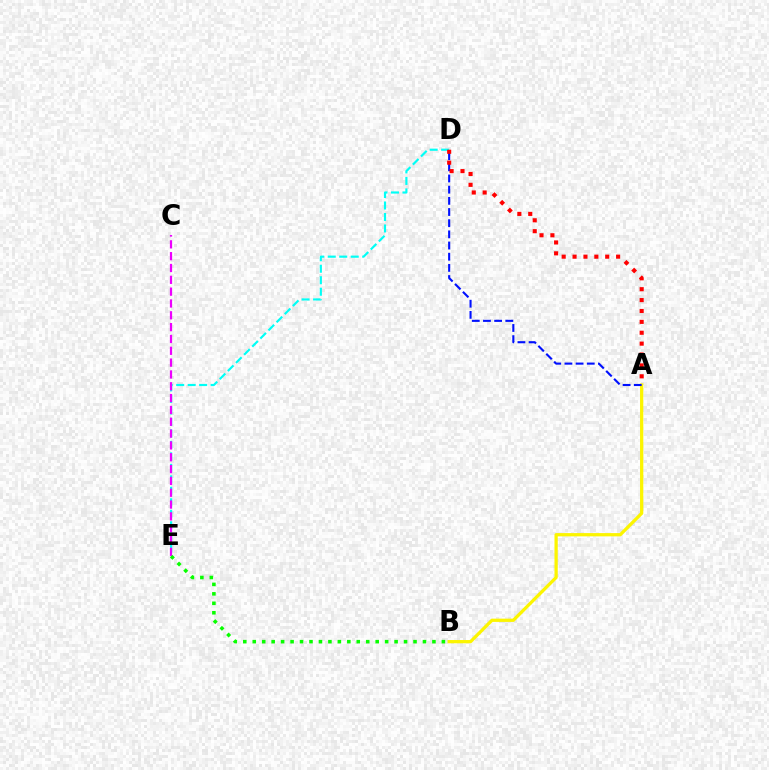{('D', 'E'): [{'color': '#00fff6', 'line_style': 'dashed', 'thickness': 1.56}], ('C', 'E'): [{'color': '#ee00ff', 'line_style': 'dashed', 'thickness': 1.61}], ('A', 'B'): [{'color': '#fcf500', 'line_style': 'solid', 'thickness': 2.35}], ('A', 'D'): [{'color': '#0010ff', 'line_style': 'dashed', 'thickness': 1.52}, {'color': '#ff0000', 'line_style': 'dotted', 'thickness': 2.96}], ('B', 'E'): [{'color': '#08ff00', 'line_style': 'dotted', 'thickness': 2.57}]}